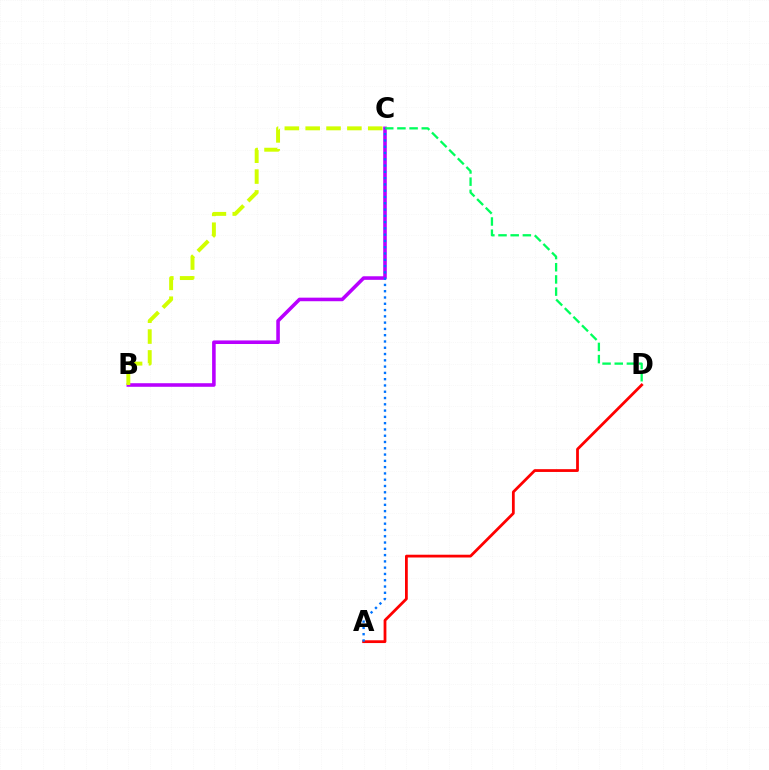{('B', 'C'): [{'color': '#b900ff', 'line_style': 'solid', 'thickness': 2.57}, {'color': '#d1ff00', 'line_style': 'dashed', 'thickness': 2.83}], ('C', 'D'): [{'color': '#00ff5c', 'line_style': 'dashed', 'thickness': 1.65}], ('A', 'D'): [{'color': '#ff0000', 'line_style': 'solid', 'thickness': 2.0}], ('A', 'C'): [{'color': '#0074ff', 'line_style': 'dotted', 'thickness': 1.71}]}